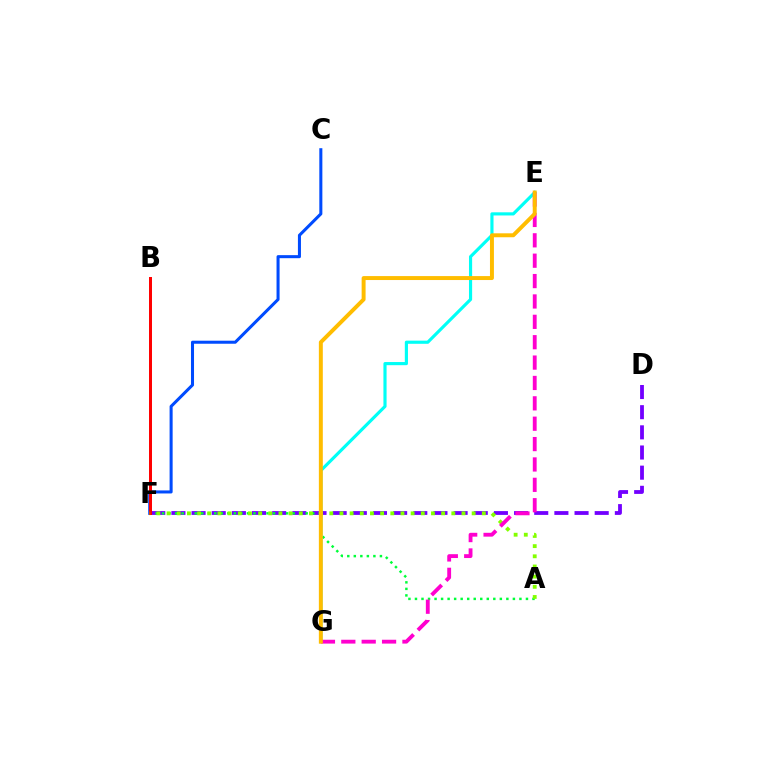{('E', 'G'): [{'color': '#00fff6', 'line_style': 'solid', 'thickness': 2.27}, {'color': '#ff00cf', 'line_style': 'dashed', 'thickness': 2.77}, {'color': '#ffbd00', 'line_style': 'solid', 'thickness': 2.84}], ('D', 'F'): [{'color': '#7200ff', 'line_style': 'dashed', 'thickness': 2.74}], ('C', 'F'): [{'color': '#004bff', 'line_style': 'solid', 'thickness': 2.19}], ('A', 'F'): [{'color': '#00ff39', 'line_style': 'dotted', 'thickness': 1.77}, {'color': '#84ff00', 'line_style': 'dotted', 'thickness': 2.76}], ('B', 'F'): [{'color': '#ff0000', 'line_style': 'solid', 'thickness': 2.15}]}